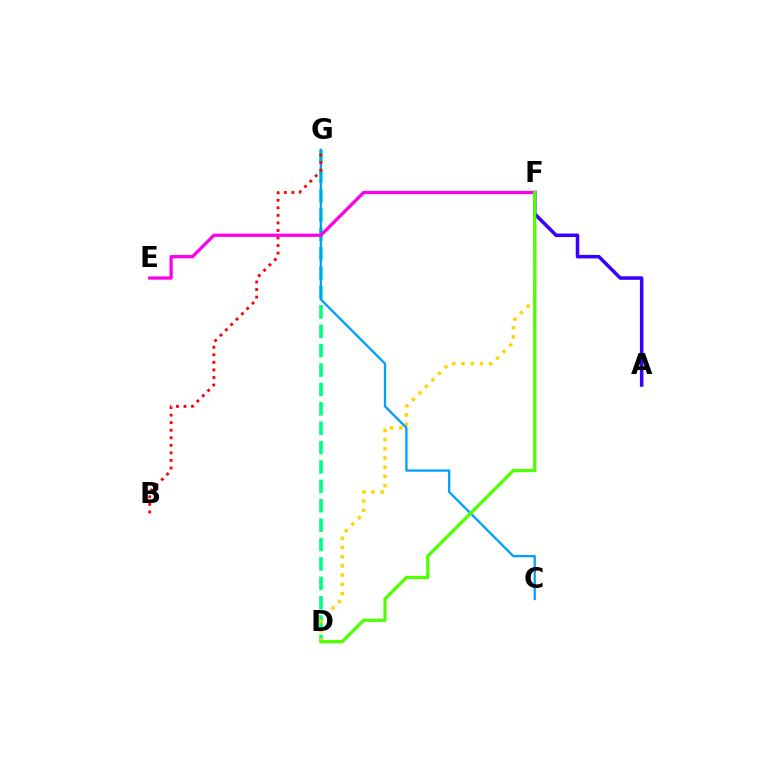{('D', 'G'): [{'color': '#00ff86', 'line_style': 'dashed', 'thickness': 2.63}], ('D', 'F'): [{'color': '#ffd500', 'line_style': 'dotted', 'thickness': 2.5}, {'color': '#4fff00', 'line_style': 'solid', 'thickness': 2.34}], ('C', 'G'): [{'color': '#009eff', 'line_style': 'solid', 'thickness': 1.65}], ('B', 'G'): [{'color': '#ff0000', 'line_style': 'dotted', 'thickness': 2.05}], ('E', 'F'): [{'color': '#ff00ed', 'line_style': 'solid', 'thickness': 2.35}], ('A', 'F'): [{'color': '#3700ff', 'line_style': 'solid', 'thickness': 2.53}]}